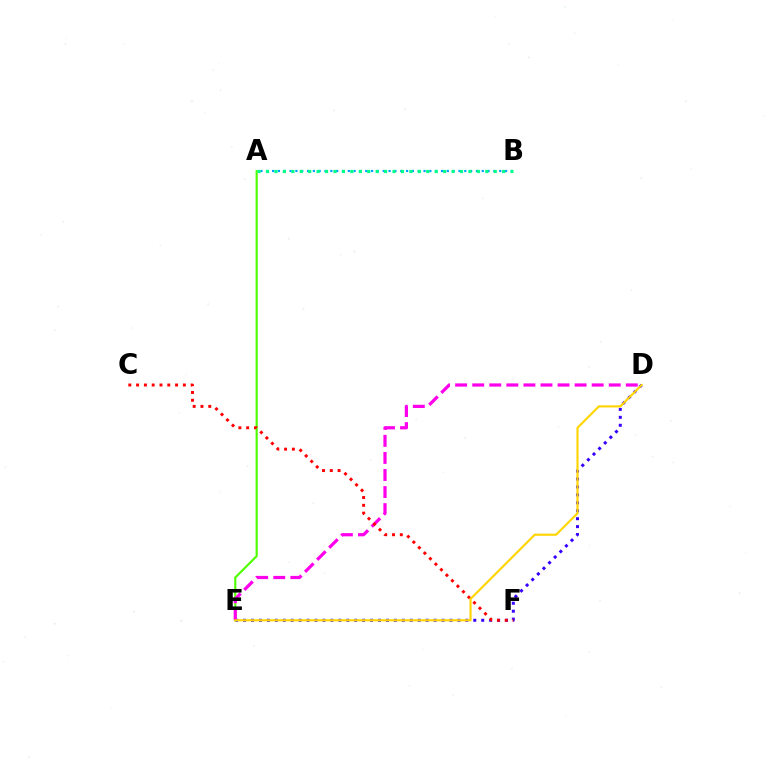{('A', 'B'): [{'color': '#009eff', 'line_style': 'dotted', 'thickness': 1.58}, {'color': '#00ff86', 'line_style': 'dotted', 'thickness': 2.29}], ('D', 'E'): [{'color': '#3700ff', 'line_style': 'dotted', 'thickness': 2.16}, {'color': '#ff00ed', 'line_style': 'dashed', 'thickness': 2.32}, {'color': '#ffd500', 'line_style': 'solid', 'thickness': 1.53}], ('A', 'E'): [{'color': '#4fff00', 'line_style': 'solid', 'thickness': 1.56}], ('C', 'F'): [{'color': '#ff0000', 'line_style': 'dotted', 'thickness': 2.12}]}